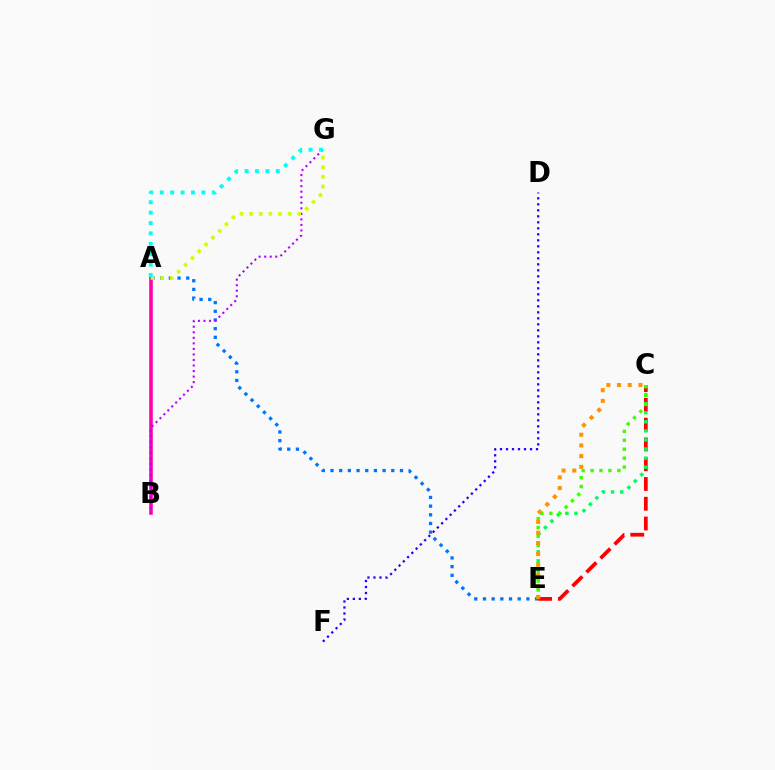{('C', 'E'): [{'color': '#ff0000', 'line_style': 'dashed', 'thickness': 2.69}, {'color': '#00ff5c', 'line_style': 'dotted', 'thickness': 2.47}, {'color': '#3dff00', 'line_style': 'dotted', 'thickness': 2.43}, {'color': '#ff9400', 'line_style': 'dotted', 'thickness': 2.91}], ('A', 'B'): [{'color': '#ff00ac', 'line_style': 'solid', 'thickness': 2.56}], ('D', 'F'): [{'color': '#2500ff', 'line_style': 'dotted', 'thickness': 1.63}], ('A', 'E'): [{'color': '#0074ff', 'line_style': 'dotted', 'thickness': 2.36}], ('B', 'G'): [{'color': '#b900ff', 'line_style': 'dotted', 'thickness': 1.51}], ('A', 'G'): [{'color': '#d1ff00', 'line_style': 'dotted', 'thickness': 2.61}, {'color': '#00fff6', 'line_style': 'dotted', 'thickness': 2.83}]}